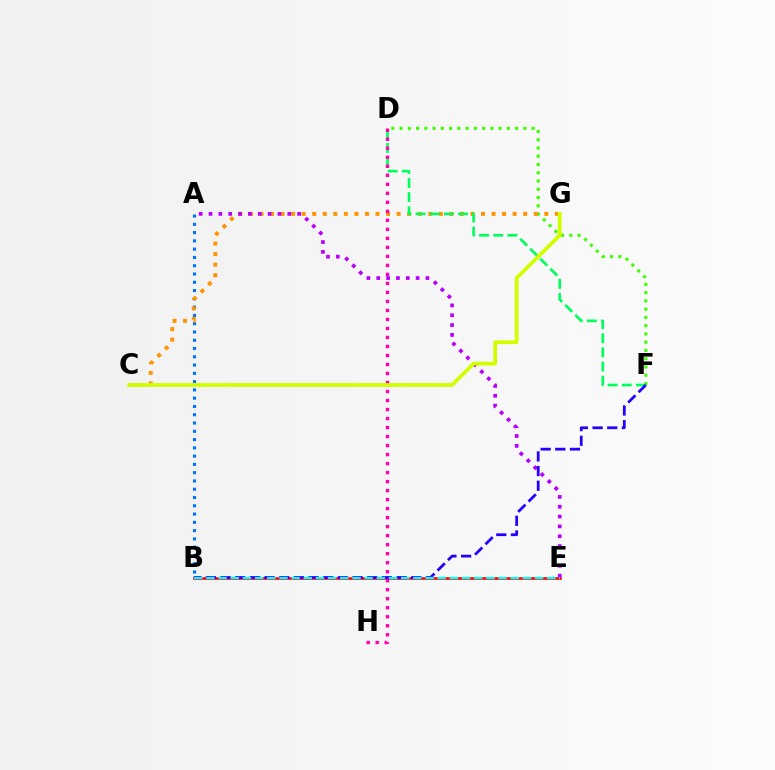{('D', 'F'): [{'color': '#3dff00', 'line_style': 'dotted', 'thickness': 2.24}, {'color': '#00ff5c', 'line_style': 'dashed', 'thickness': 1.92}], ('B', 'E'): [{'color': '#ff0000', 'line_style': 'solid', 'thickness': 1.86}, {'color': '#00fff6', 'line_style': 'dashed', 'thickness': 1.65}], ('A', 'B'): [{'color': '#0074ff', 'line_style': 'dotted', 'thickness': 2.25}], ('C', 'G'): [{'color': '#ff9400', 'line_style': 'dotted', 'thickness': 2.87}, {'color': '#d1ff00', 'line_style': 'solid', 'thickness': 2.71}], ('D', 'H'): [{'color': '#ff00ac', 'line_style': 'dotted', 'thickness': 2.45}], ('A', 'E'): [{'color': '#b900ff', 'line_style': 'dotted', 'thickness': 2.67}], ('B', 'F'): [{'color': '#2500ff', 'line_style': 'dashed', 'thickness': 1.99}]}